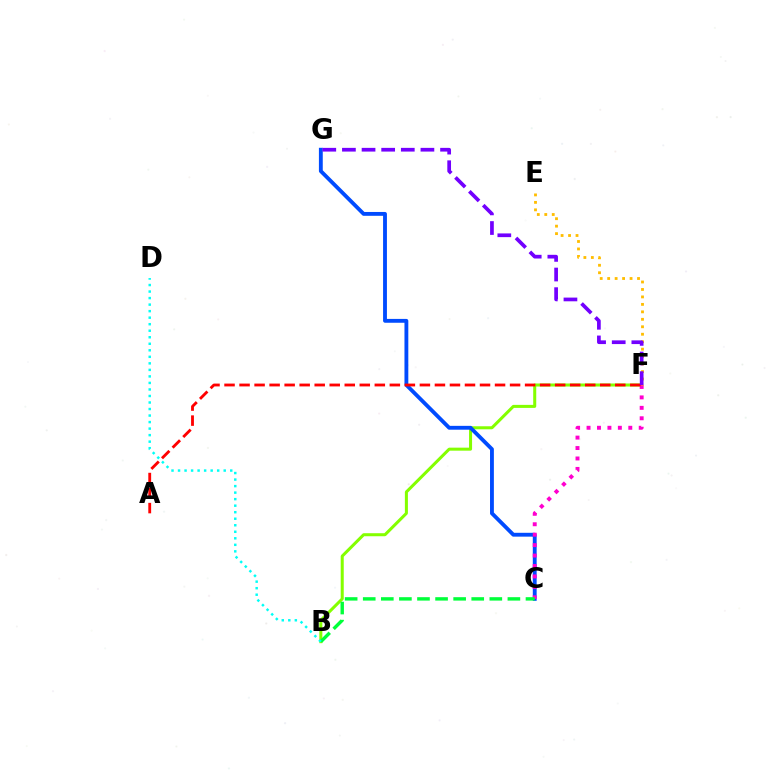{('B', 'F'): [{'color': '#84ff00', 'line_style': 'solid', 'thickness': 2.18}], ('C', 'G'): [{'color': '#004bff', 'line_style': 'solid', 'thickness': 2.77}], ('C', 'F'): [{'color': '#ff00cf', 'line_style': 'dotted', 'thickness': 2.84}], ('E', 'F'): [{'color': '#ffbd00', 'line_style': 'dotted', 'thickness': 2.03}], ('B', 'C'): [{'color': '#00ff39', 'line_style': 'dashed', 'thickness': 2.46}], ('A', 'F'): [{'color': '#ff0000', 'line_style': 'dashed', 'thickness': 2.04}], ('F', 'G'): [{'color': '#7200ff', 'line_style': 'dashed', 'thickness': 2.67}], ('B', 'D'): [{'color': '#00fff6', 'line_style': 'dotted', 'thickness': 1.77}]}